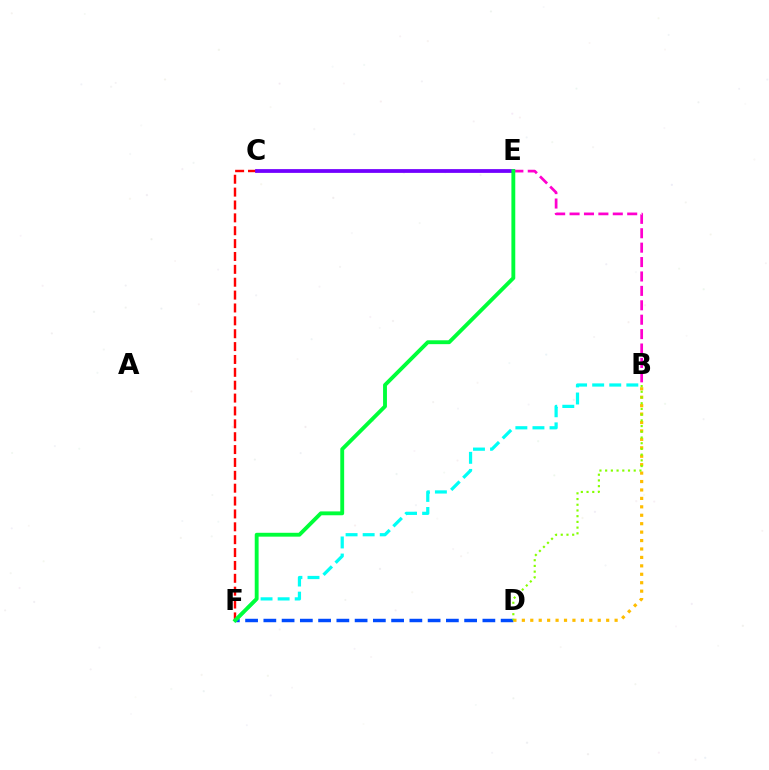{('D', 'F'): [{'color': '#004bff', 'line_style': 'dashed', 'thickness': 2.48}], ('B', 'E'): [{'color': '#ff00cf', 'line_style': 'dashed', 'thickness': 1.96}], ('B', 'F'): [{'color': '#00fff6', 'line_style': 'dashed', 'thickness': 2.32}], ('C', 'F'): [{'color': '#ff0000', 'line_style': 'dashed', 'thickness': 1.75}], ('C', 'E'): [{'color': '#7200ff', 'line_style': 'solid', 'thickness': 2.71}], ('E', 'F'): [{'color': '#00ff39', 'line_style': 'solid', 'thickness': 2.78}], ('B', 'D'): [{'color': '#ffbd00', 'line_style': 'dotted', 'thickness': 2.29}, {'color': '#84ff00', 'line_style': 'dotted', 'thickness': 1.55}]}